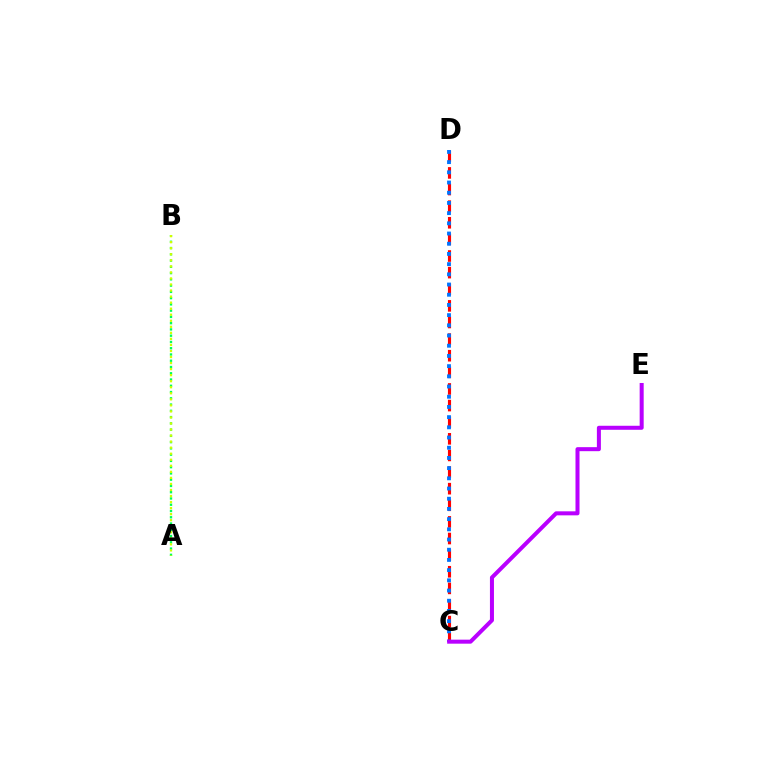{('A', 'B'): [{'color': '#00ff5c', 'line_style': 'dotted', 'thickness': 1.7}, {'color': '#d1ff00', 'line_style': 'dotted', 'thickness': 1.64}], ('C', 'D'): [{'color': '#ff0000', 'line_style': 'dashed', 'thickness': 2.26}, {'color': '#0074ff', 'line_style': 'dotted', 'thickness': 2.77}], ('C', 'E'): [{'color': '#b900ff', 'line_style': 'solid', 'thickness': 2.89}]}